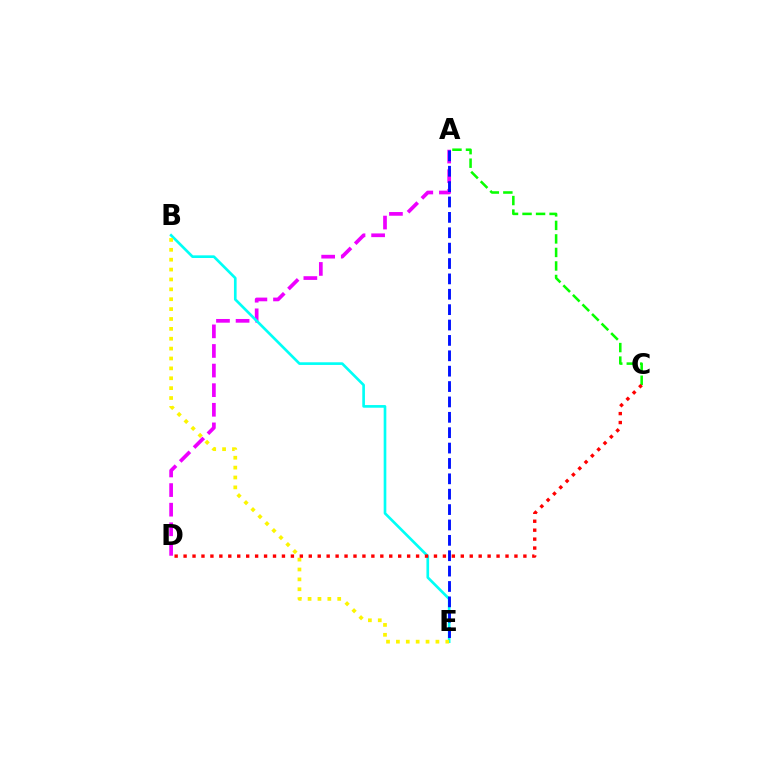{('A', 'D'): [{'color': '#ee00ff', 'line_style': 'dashed', 'thickness': 2.66}], ('B', 'E'): [{'color': '#00fff6', 'line_style': 'solid', 'thickness': 1.92}, {'color': '#fcf500', 'line_style': 'dotted', 'thickness': 2.68}], ('A', 'C'): [{'color': '#08ff00', 'line_style': 'dashed', 'thickness': 1.84}], ('A', 'E'): [{'color': '#0010ff', 'line_style': 'dashed', 'thickness': 2.09}], ('C', 'D'): [{'color': '#ff0000', 'line_style': 'dotted', 'thickness': 2.43}]}